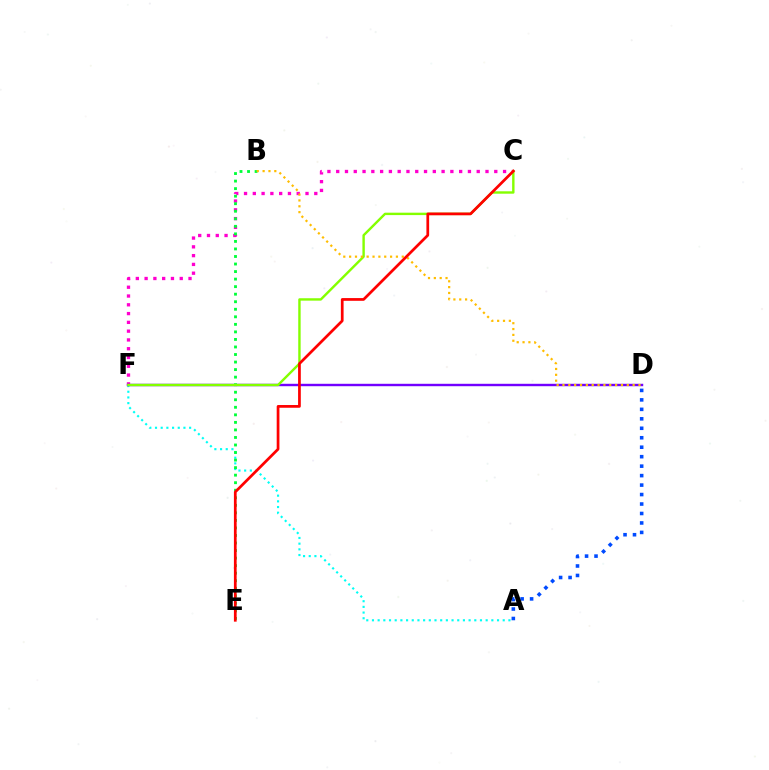{('A', 'D'): [{'color': '#004bff', 'line_style': 'dotted', 'thickness': 2.57}], ('A', 'F'): [{'color': '#00fff6', 'line_style': 'dotted', 'thickness': 1.54}], ('C', 'F'): [{'color': '#ff00cf', 'line_style': 'dotted', 'thickness': 2.39}, {'color': '#84ff00', 'line_style': 'solid', 'thickness': 1.73}], ('D', 'F'): [{'color': '#7200ff', 'line_style': 'solid', 'thickness': 1.74}], ('B', 'E'): [{'color': '#00ff39', 'line_style': 'dotted', 'thickness': 2.05}], ('B', 'D'): [{'color': '#ffbd00', 'line_style': 'dotted', 'thickness': 1.59}], ('C', 'E'): [{'color': '#ff0000', 'line_style': 'solid', 'thickness': 1.96}]}